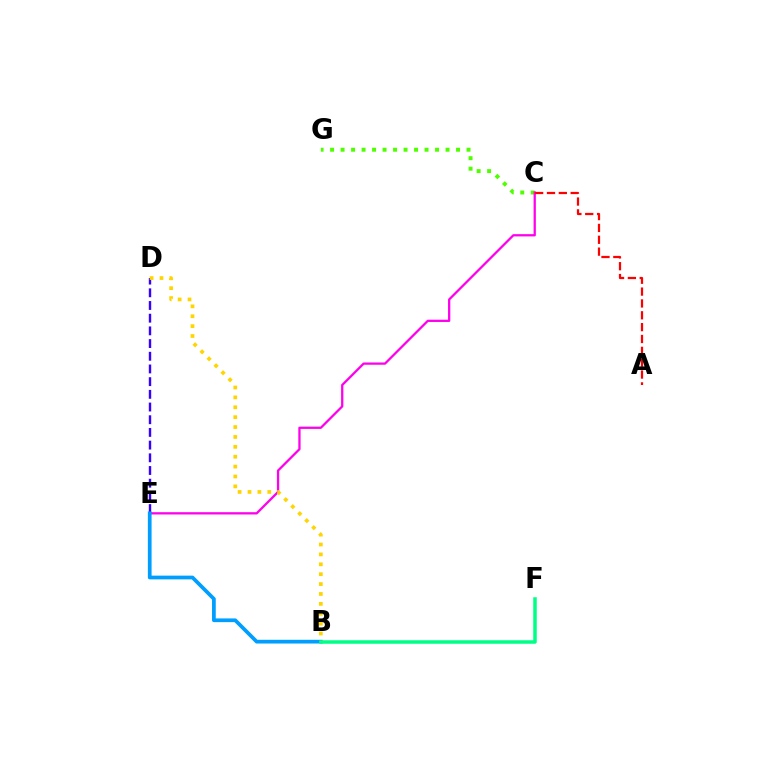{('C', 'G'): [{'color': '#4fff00', 'line_style': 'dotted', 'thickness': 2.85}], ('C', 'E'): [{'color': '#ff00ed', 'line_style': 'solid', 'thickness': 1.64}], ('A', 'C'): [{'color': '#ff0000', 'line_style': 'dashed', 'thickness': 1.61}], ('D', 'E'): [{'color': '#3700ff', 'line_style': 'dashed', 'thickness': 1.72}], ('B', 'E'): [{'color': '#009eff', 'line_style': 'solid', 'thickness': 2.69}], ('B', 'F'): [{'color': '#00ff86', 'line_style': 'solid', 'thickness': 2.53}], ('B', 'D'): [{'color': '#ffd500', 'line_style': 'dotted', 'thickness': 2.69}]}